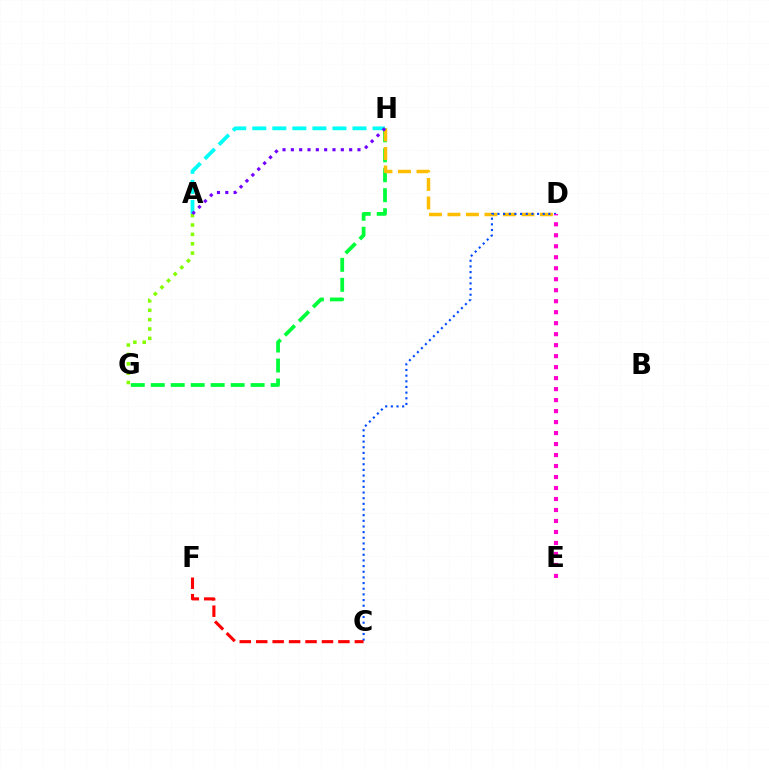{('G', 'H'): [{'color': '#00ff39', 'line_style': 'dashed', 'thickness': 2.71}], ('D', 'H'): [{'color': '#ffbd00', 'line_style': 'dashed', 'thickness': 2.51}], ('C', 'D'): [{'color': '#004bff', 'line_style': 'dotted', 'thickness': 1.54}], ('A', 'G'): [{'color': '#84ff00', 'line_style': 'dotted', 'thickness': 2.54}], ('A', 'H'): [{'color': '#00fff6', 'line_style': 'dashed', 'thickness': 2.72}, {'color': '#7200ff', 'line_style': 'dotted', 'thickness': 2.26}], ('D', 'E'): [{'color': '#ff00cf', 'line_style': 'dotted', 'thickness': 2.99}], ('C', 'F'): [{'color': '#ff0000', 'line_style': 'dashed', 'thickness': 2.23}]}